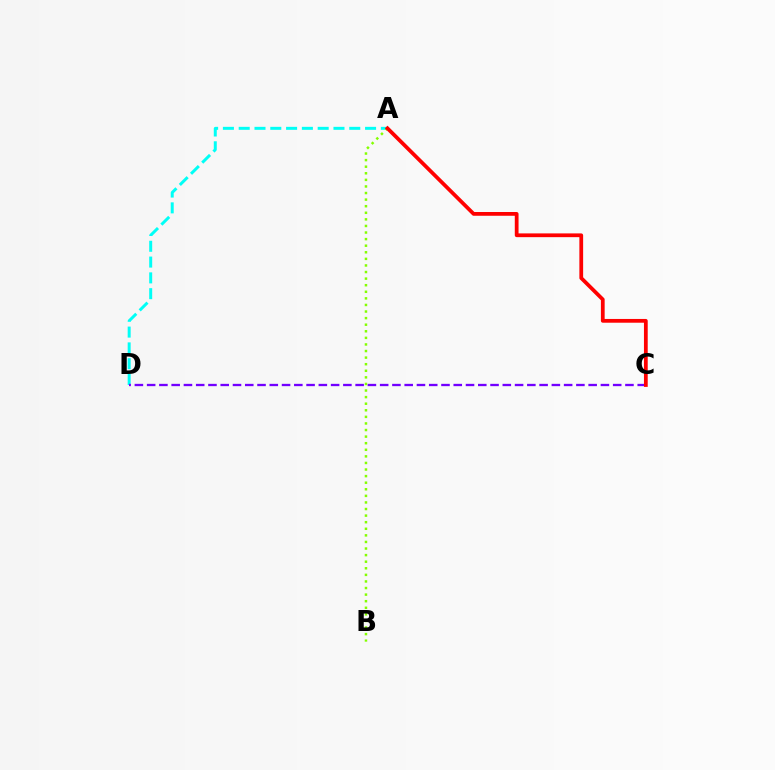{('A', 'D'): [{'color': '#00fff6', 'line_style': 'dashed', 'thickness': 2.15}], ('A', 'B'): [{'color': '#84ff00', 'line_style': 'dotted', 'thickness': 1.79}], ('C', 'D'): [{'color': '#7200ff', 'line_style': 'dashed', 'thickness': 1.67}], ('A', 'C'): [{'color': '#ff0000', 'line_style': 'solid', 'thickness': 2.71}]}